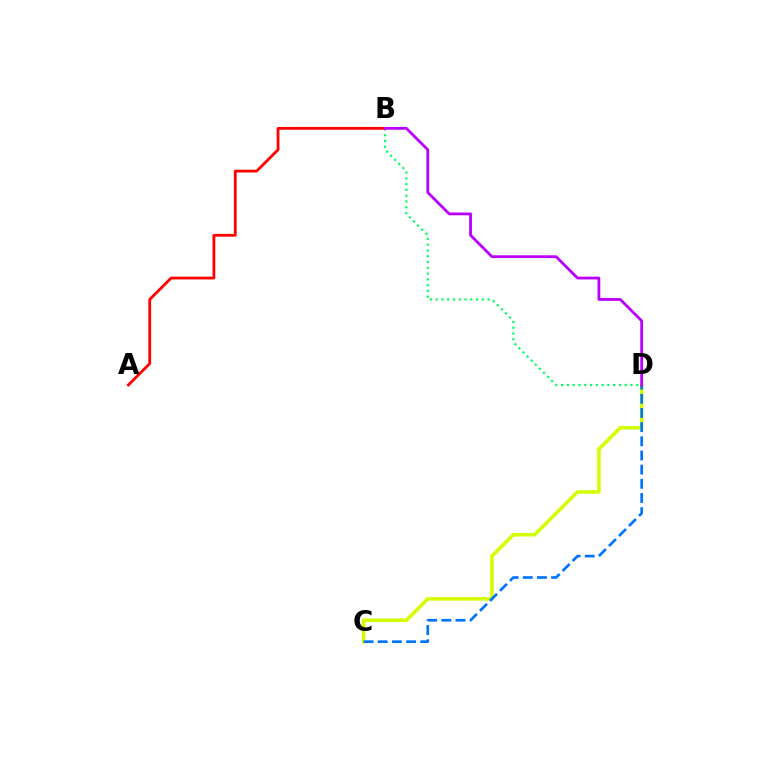{('C', 'D'): [{'color': '#d1ff00', 'line_style': 'solid', 'thickness': 2.54}, {'color': '#0074ff', 'line_style': 'dashed', 'thickness': 1.92}], ('B', 'D'): [{'color': '#00ff5c', 'line_style': 'dotted', 'thickness': 1.57}, {'color': '#b900ff', 'line_style': 'solid', 'thickness': 2.01}], ('A', 'B'): [{'color': '#ff0000', 'line_style': 'solid', 'thickness': 2.01}]}